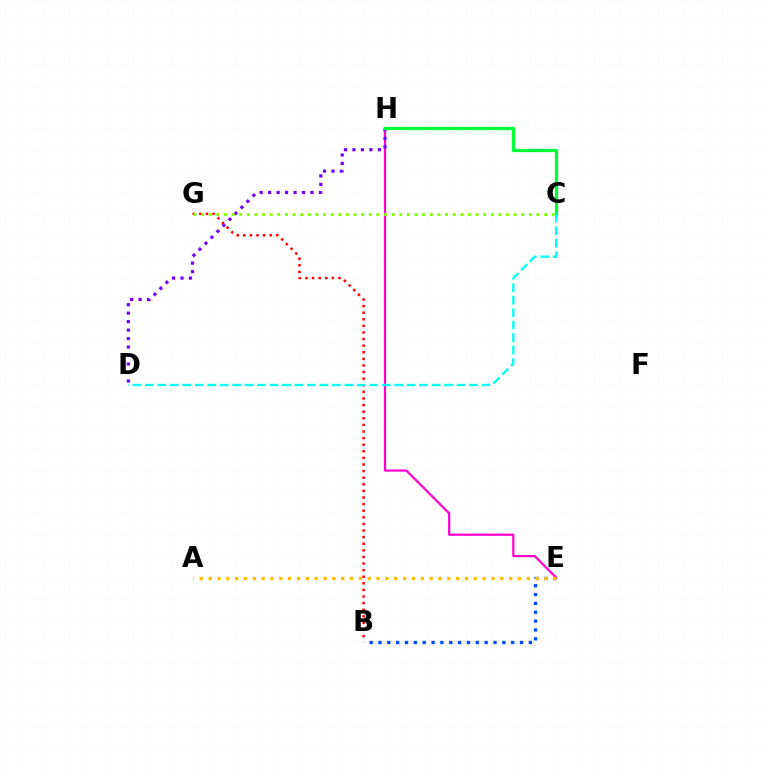{('B', 'E'): [{'color': '#004bff', 'line_style': 'dotted', 'thickness': 2.4}], ('E', 'H'): [{'color': '#ff00cf', 'line_style': 'solid', 'thickness': 1.59}], ('A', 'E'): [{'color': '#ffbd00', 'line_style': 'dotted', 'thickness': 2.4}], ('B', 'G'): [{'color': '#ff0000', 'line_style': 'dotted', 'thickness': 1.79}], ('D', 'H'): [{'color': '#7200ff', 'line_style': 'dotted', 'thickness': 2.3}], ('C', 'G'): [{'color': '#84ff00', 'line_style': 'dotted', 'thickness': 2.07}], ('C', 'H'): [{'color': '#00ff39', 'line_style': 'solid', 'thickness': 2.37}], ('C', 'D'): [{'color': '#00fff6', 'line_style': 'dashed', 'thickness': 1.69}]}